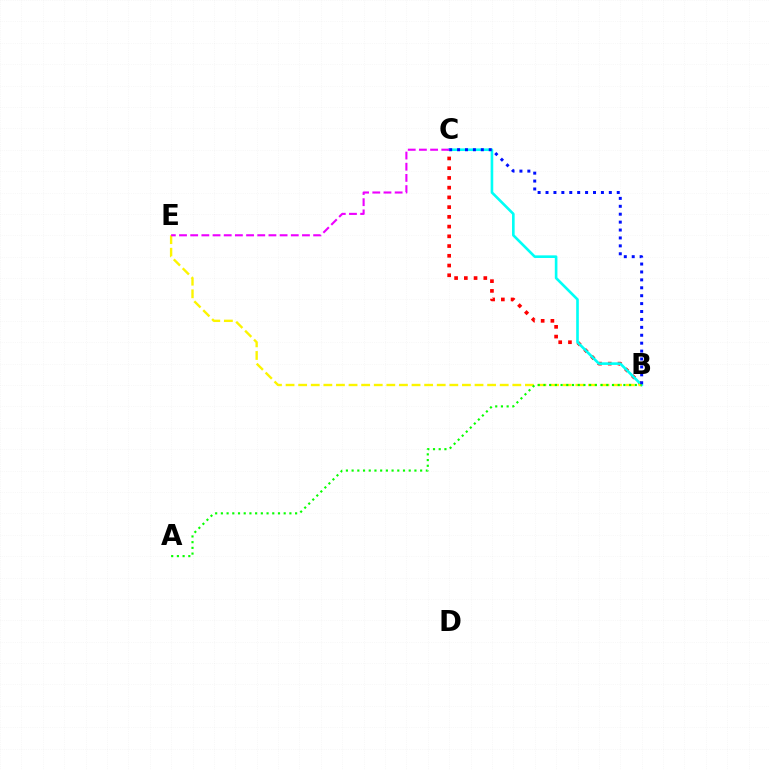{('B', 'C'): [{'color': '#ff0000', 'line_style': 'dotted', 'thickness': 2.64}, {'color': '#00fff6', 'line_style': 'solid', 'thickness': 1.89}, {'color': '#0010ff', 'line_style': 'dotted', 'thickness': 2.15}], ('B', 'E'): [{'color': '#fcf500', 'line_style': 'dashed', 'thickness': 1.71}], ('A', 'B'): [{'color': '#08ff00', 'line_style': 'dotted', 'thickness': 1.55}], ('C', 'E'): [{'color': '#ee00ff', 'line_style': 'dashed', 'thickness': 1.52}]}